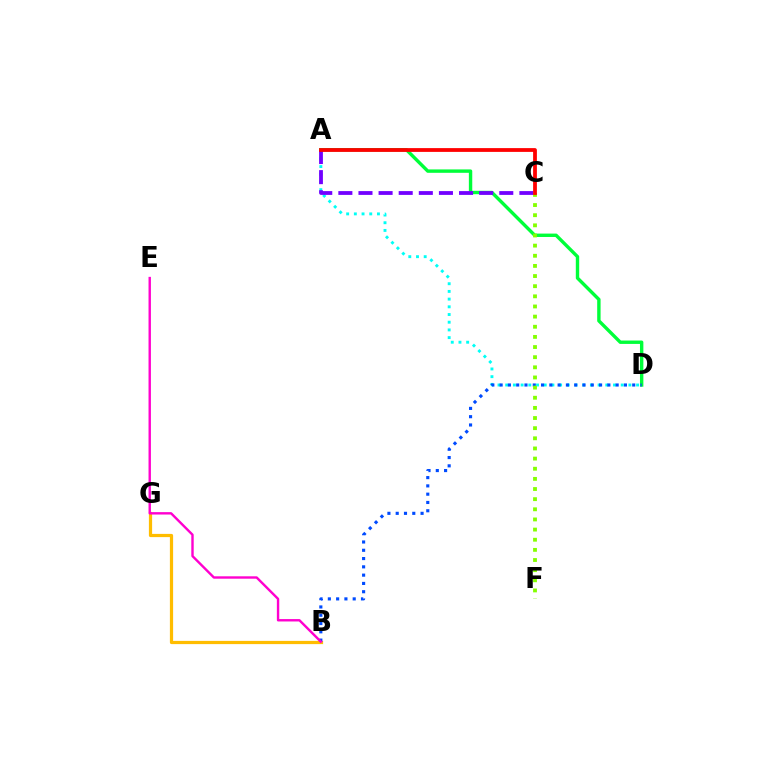{('A', 'D'): [{'color': '#00fff6', 'line_style': 'dotted', 'thickness': 2.09}, {'color': '#00ff39', 'line_style': 'solid', 'thickness': 2.44}], ('B', 'G'): [{'color': '#ffbd00', 'line_style': 'solid', 'thickness': 2.32}], ('A', 'C'): [{'color': '#7200ff', 'line_style': 'dashed', 'thickness': 2.73}, {'color': '#ff0000', 'line_style': 'solid', 'thickness': 2.72}], ('B', 'D'): [{'color': '#004bff', 'line_style': 'dotted', 'thickness': 2.25}], ('B', 'E'): [{'color': '#ff00cf', 'line_style': 'solid', 'thickness': 1.73}], ('C', 'F'): [{'color': '#84ff00', 'line_style': 'dotted', 'thickness': 2.76}]}